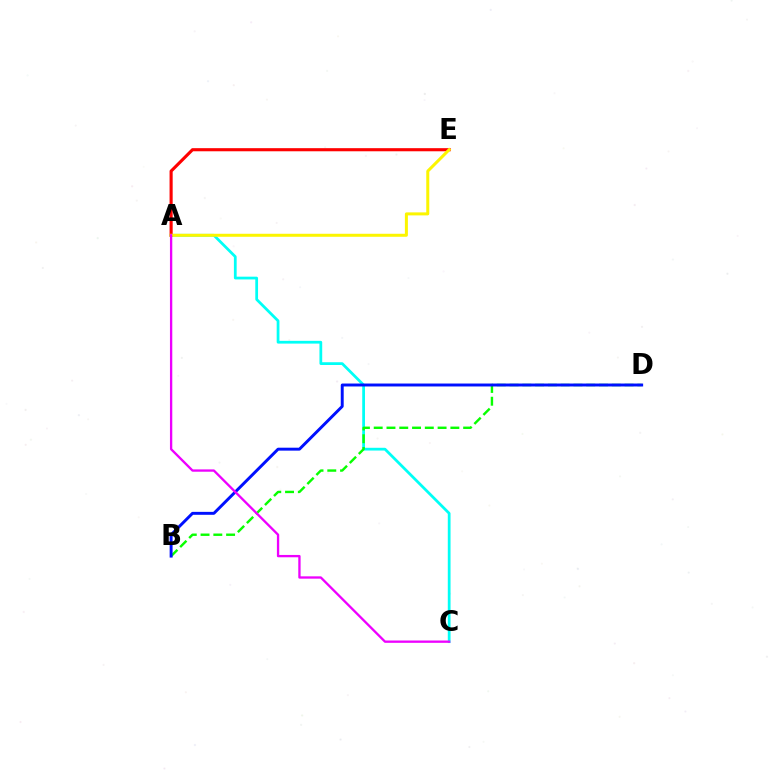{('A', 'C'): [{'color': '#00fff6', 'line_style': 'solid', 'thickness': 1.99}, {'color': '#ee00ff', 'line_style': 'solid', 'thickness': 1.67}], ('B', 'D'): [{'color': '#08ff00', 'line_style': 'dashed', 'thickness': 1.74}, {'color': '#0010ff', 'line_style': 'solid', 'thickness': 2.12}], ('A', 'E'): [{'color': '#ff0000', 'line_style': 'solid', 'thickness': 2.24}, {'color': '#fcf500', 'line_style': 'solid', 'thickness': 2.16}]}